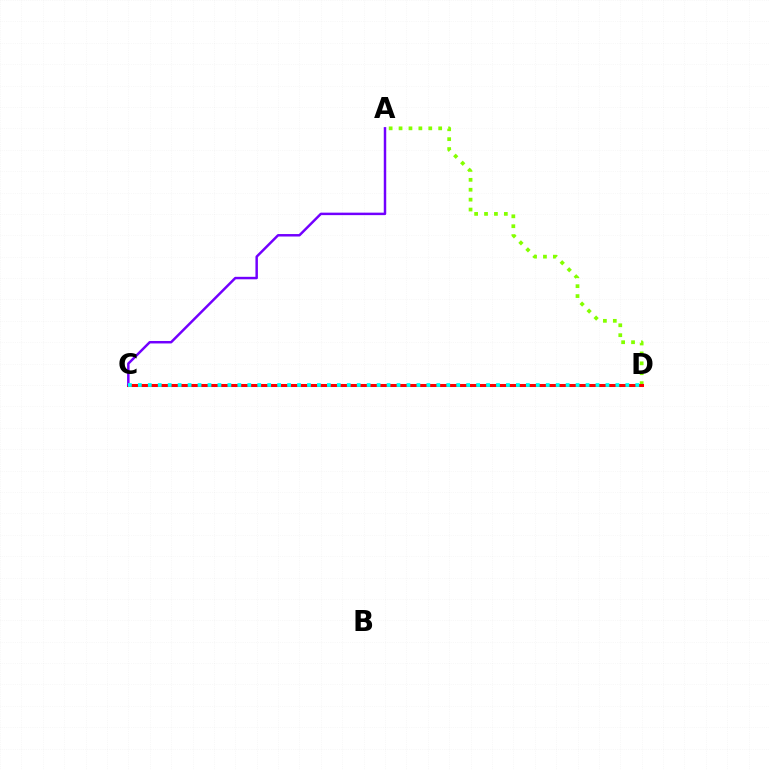{('A', 'D'): [{'color': '#84ff00', 'line_style': 'dotted', 'thickness': 2.69}], ('C', 'D'): [{'color': '#ff0000', 'line_style': 'solid', 'thickness': 2.18}, {'color': '#00fff6', 'line_style': 'dotted', 'thickness': 2.7}], ('A', 'C'): [{'color': '#7200ff', 'line_style': 'solid', 'thickness': 1.78}]}